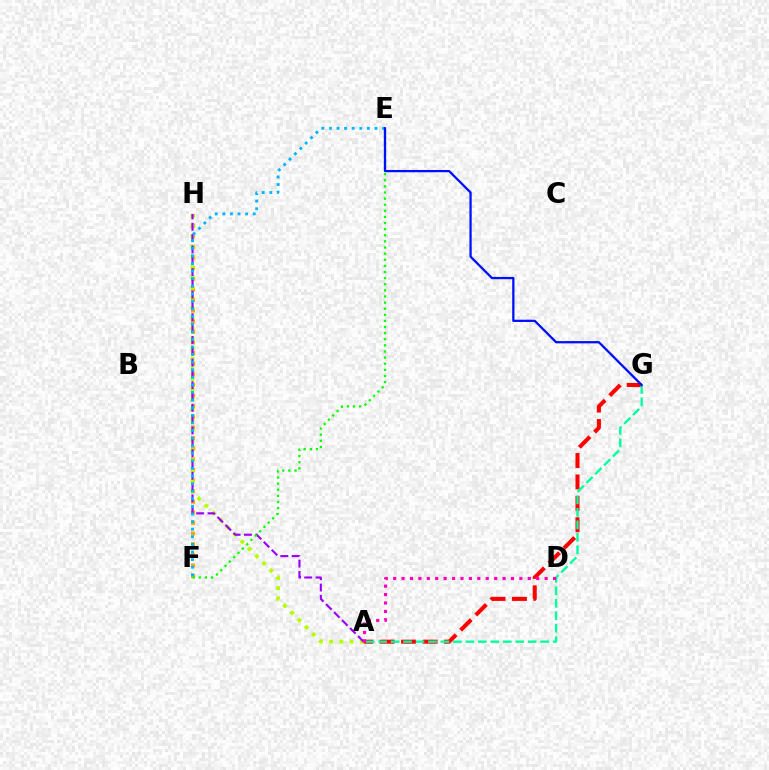{('A', 'G'): [{'color': '#ff0000', 'line_style': 'dashed', 'thickness': 2.91}, {'color': '#00ff9d', 'line_style': 'dashed', 'thickness': 1.69}], ('F', 'H'): [{'color': '#ffa500', 'line_style': 'dotted', 'thickness': 2.88}], ('A', 'H'): [{'color': '#b3ff00', 'line_style': 'dotted', 'thickness': 2.77}, {'color': '#9b00ff', 'line_style': 'dashed', 'thickness': 1.54}], ('E', 'F'): [{'color': '#00b5ff', 'line_style': 'dotted', 'thickness': 2.06}, {'color': '#08ff00', 'line_style': 'dotted', 'thickness': 1.66}], ('A', 'D'): [{'color': '#ff00bd', 'line_style': 'dotted', 'thickness': 2.29}], ('E', 'G'): [{'color': '#0010ff', 'line_style': 'solid', 'thickness': 1.64}]}